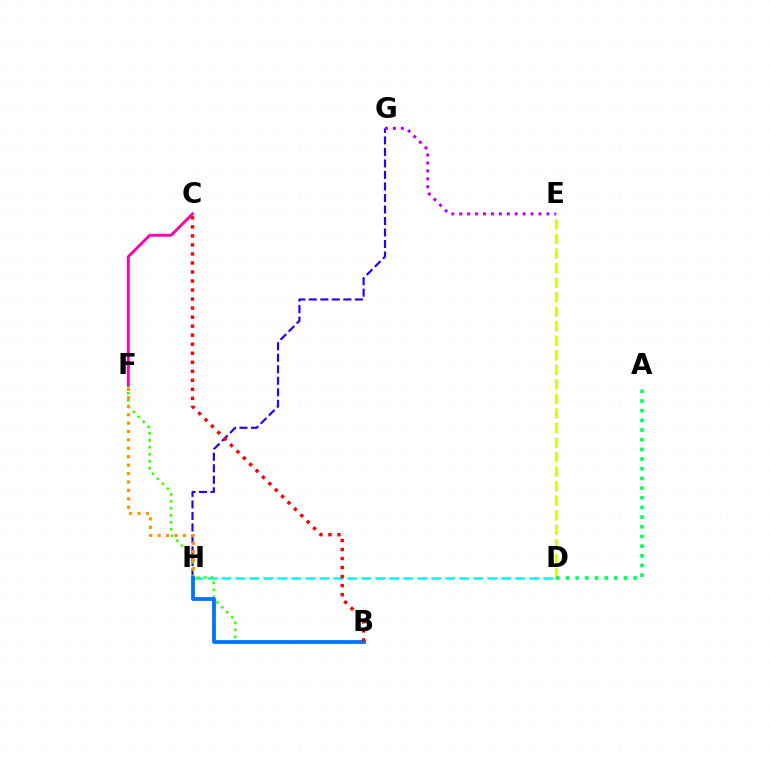{('G', 'H'): [{'color': '#2500ff', 'line_style': 'dashed', 'thickness': 1.56}], ('D', 'E'): [{'color': '#d1ff00', 'line_style': 'dashed', 'thickness': 1.98}], ('E', 'G'): [{'color': '#b900ff', 'line_style': 'dotted', 'thickness': 2.15}], ('D', 'H'): [{'color': '#00fff6', 'line_style': 'dashed', 'thickness': 1.9}], ('B', 'F'): [{'color': '#3dff00', 'line_style': 'dotted', 'thickness': 1.9}], ('A', 'D'): [{'color': '#00ff5c', 'line_style': 'dotted', 'thickness': 2.63}], ('F', 'H'): [{'color': '#ff9400', 'line_style': 'dotted', 'thickness': 2.29}], ('C', 'F'): [{'color': '#ff00ac', 'line_style': 'solid', 'thickness': 2.06}], ('B', 'H'): [{'color': '#0074ff', 'line_style': 'solid', 'thickness': 2.71}], ('B', 'C'): [{'color': '#ff0000', 'line_style': 'dotted', 'thickness': 2.45}]}